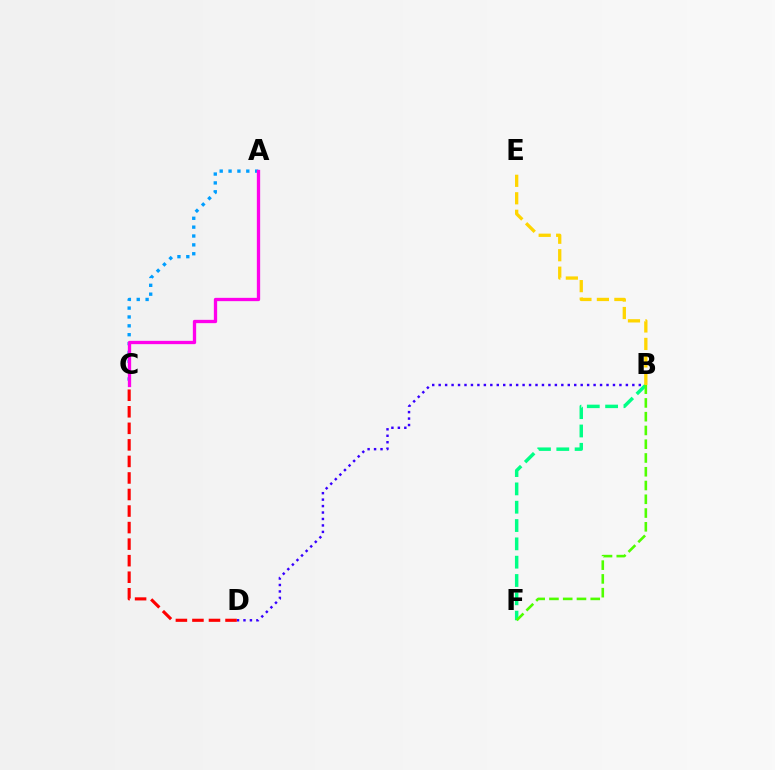{('B', 'F'): [{'color': '#00ff86', 'line_style': 'dashed', 'thickness': 2.49}, {'color': '#4fff00', 'line_style': 'dashed', 'thickness': 1.87}], ('A', 'C'): [{'color': '#009eff', 'line_style': 'dotted', 'thickness': 2.41}, {'color': '#ff00ed', 'line_style': 'solid', 'thickness': 2.38}], ('B', 'D'): [{'color': '#3700ff', 'line_style': 'dotted', 'thickness': 1.75}], ('B', 'E'): [{'color': '#ffd500', 'line_style': 'dashed', 'thickness': 2.38}], ('C', 'D'): [{'color': '#ff0000', 'line_style': 'dashed', 'thickness': 2.25}]}